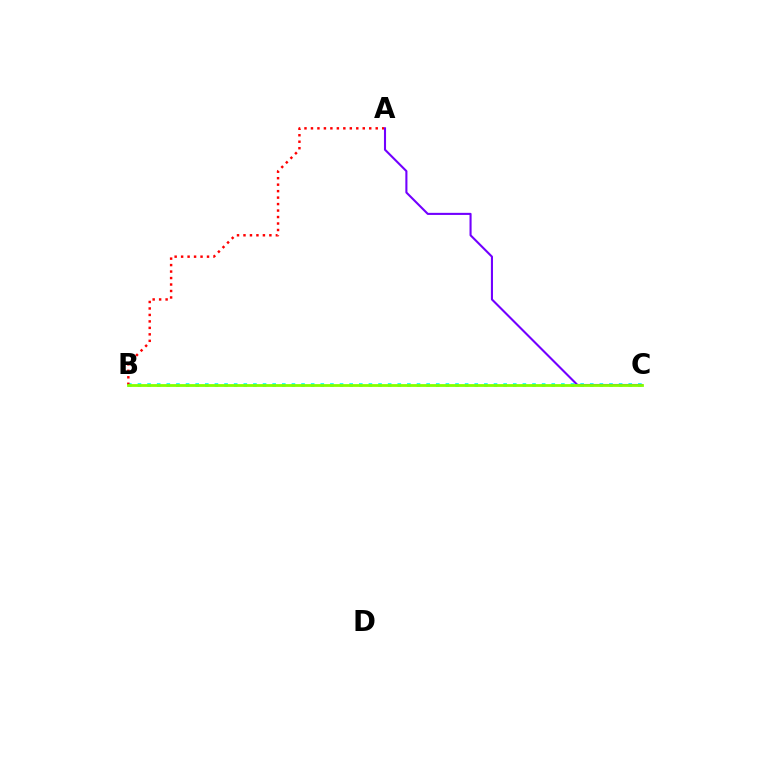{('B', 'C'): [{'color': '#00fff6', 'line_style': 'dotted', 'thickness': 2.61}, {'color': '#84ff00', 'line_style': 'solid', 'thickness': 2.01}], ('A', 'B'): [{'color': '#ff0000', 'line_style': 'dotted', 'thickness': 1.76}], ('A', 'C'): [{'color': '#7200ff', 'line_style': 'solid', 'thickness': 1.5}]}